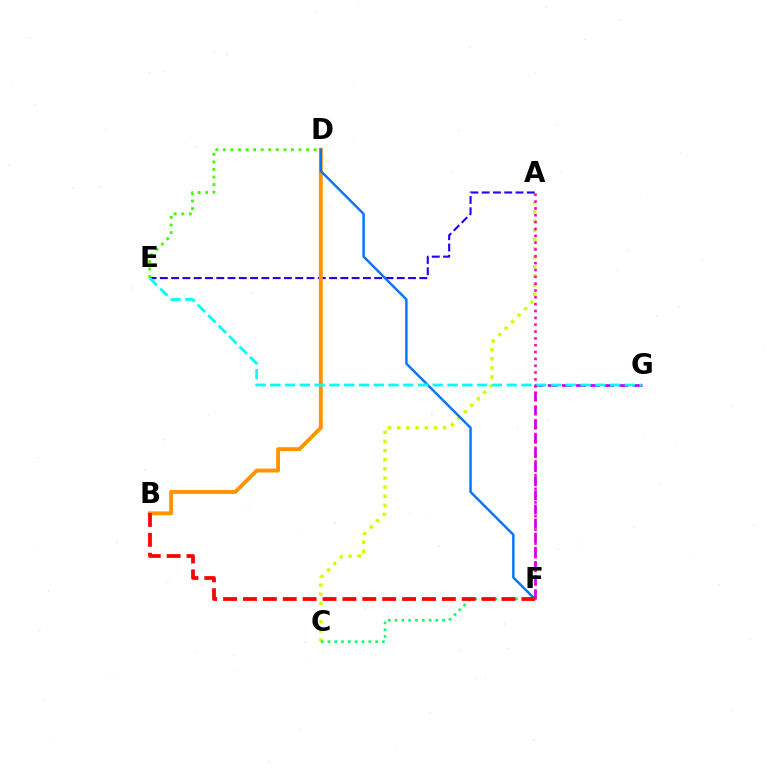{('A', 'C'): [{'color': '#d1ff00', 'line_style': 'dotted', 'thickness': 2.48}], ('A', 'E'): [{'color': '#2500ff', 'line_style': 'dashed', 'thickness': 1.53}], ('F', 'G'): [{'color': '#b900ff', 'line_style': 'dashed', 'thickness': 1.92}], ('B', 'D'): [{'color': '#ff9400', 'line_style': 'solid', 'thickness': 2.8}], ('C', 'F'): [{'color': '#00ff5c', 'line_style': 'dotted', 'thickness': 1.85}], ('D', 'F'): [{'color': '#0074ff', 'line_style': 'solid', 'thickness': 1.74}], ('E', 'G'): [{'color': '#00fff6', 'line_style': 'dashed', 'thickness': 2.01}], ('A', 'F'): [{'color': '#ff00ac', 'line_style': 'dotted', 'thickness': 1.86}], ('B', 'F'): [{'color': '#ff0000', 'line_style': 'dashed', 'thickness': 2.7}], ('D', 'E'): [{'color': '#3dff00', 'line_style': 'dotted', 'thickness': 2.05}]}